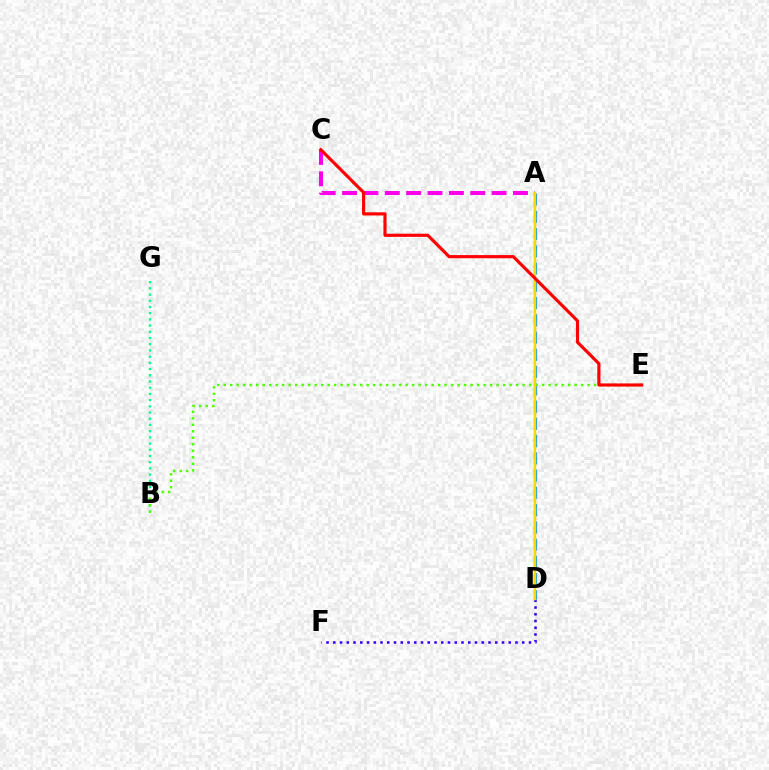{('A', 'C'): [{'color': '#ff00ed', 'line_style': 'dashed', 'thickness': 2.9}], ('B', 'G'): [{'color': '#00ff86', 'line_style': 'dotted', 'thickness': 1.69}], ('D', 'F'): [{'color': '#3700ff', 'line_style': 'dotted', 'thickness': 1.83}], ('A', 'D'): [{'color': '#009eff', 'line_style': 'dashed', 'thickness': 2.34}, {'color': '#ffd500', 'line_style': 'solid', 'thickness': 1.77}], ('B', 'E'): [{'color': '#4fff00', 'line_style': 'dotted', 'thickness': 1.77}], ('C', 'E'): [{'color': '#ff0000', 'line_style': 'solid', 'thickness': 2.27}]}